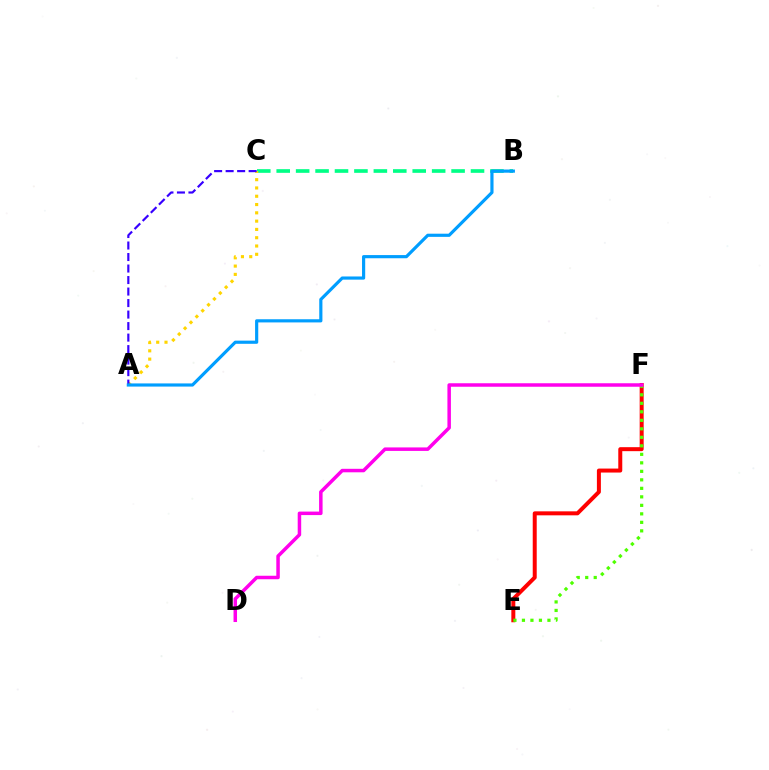{('B', 'C'): [{'color': '#00ff86', 'line_style': 'dashed', 'thickness': 2.64}], ('A', 'C'): [{'color': '#ffd500', 'line_style': 'dotted', 'thickness': 2.25}, {'color': '#3700ff', 'line_style': 'dashed', 'thickness': 1.56}], ('E', 'F'): [{'color': '#ff0000', 'line_style': 'solid', 'thickness': 2.87}, {'color': '#4fff00', 'line_style': 'dotted', 'thickness': 2.31}], ('A', 'B'): [{'color': '#009eff', 'line_style': 'solid', 'thickness': 2.28}], ('D', 'F'): [{'color': '#ff00ed', 'line_style': 'solid', 'thickness': 2.52}]}